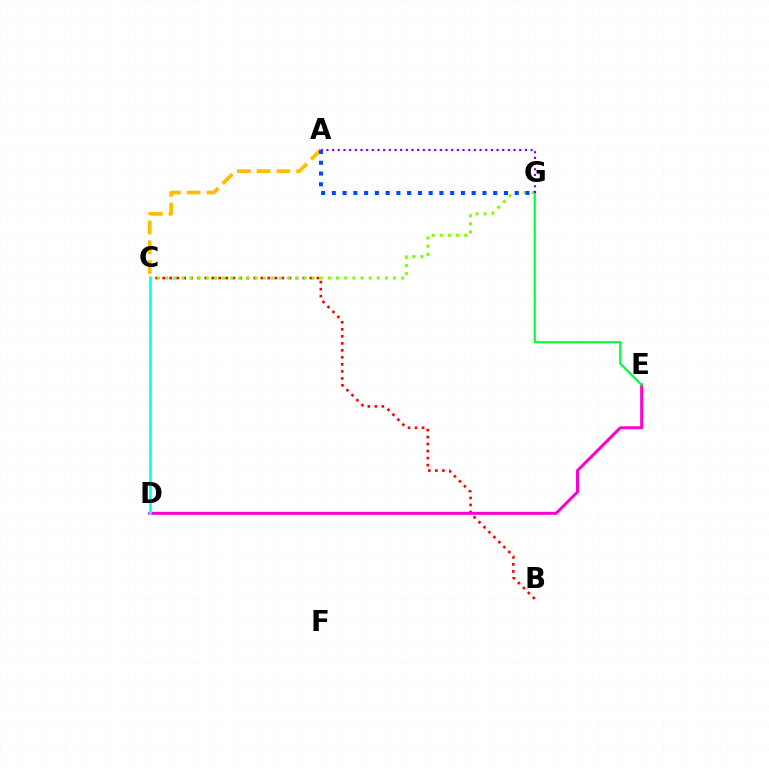{('A', 'C'): [{'color': '#ffbd00', 'line_style': 'dashed', 'thickness': 2.68}], ('B', 'C'): [{'color': '#ff0000', 'line_style': 'dotted', 'thickness': 1.9}], ('D', 'E'): [{'color': '#ff00cf', 'line_style': 'solid', 'thickness': 2.15}], ('C', 'G'): [{'color': '#84ff00', 'line_style': 'dotted', 'thickness': 2.21}], ('C', 'D'): [{'color': '#00fff6', 'line_style': 'solid', 'thickness': 1.89}], ('E', 'G'): [{'color': '#00ff39', 'line_style': 'solid', 'thickness': 1.57}], ('A', 'G'): [{'color': '#004bff', 'line_style': 'dotted', 'thickness': 2.92}, {'color': '#7200ff', 'line_style': 'dotted', 'thickness': 1.54}]}